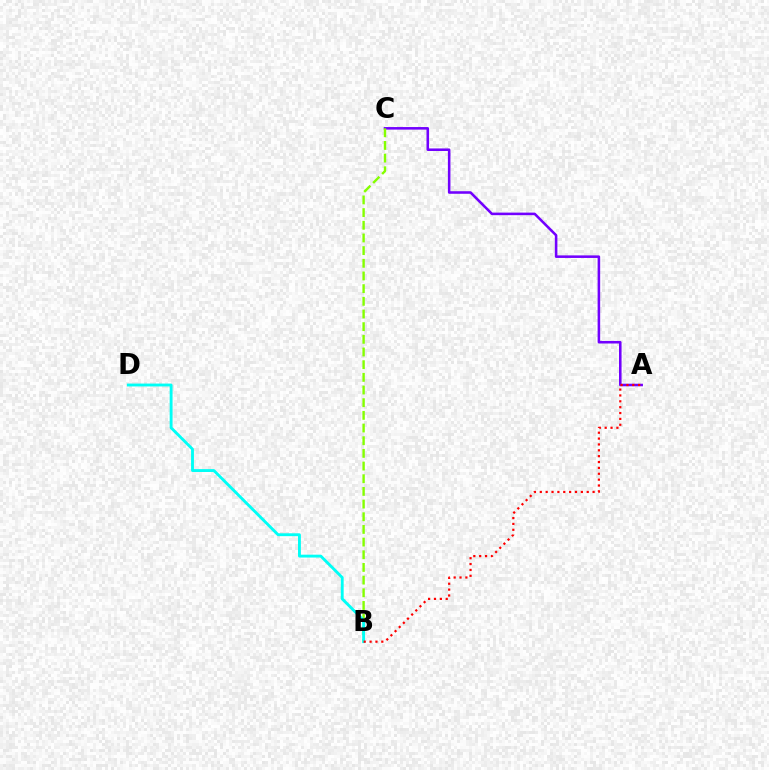{('A', 'C'): [{'color': '#7200ff', 'line_style': 'solid', 'thickness': 1.84}], ('B', 'C'): [{'color': '#84ff00', 'line_style': 'dashed', 'thickness': 1.72}], ('B', 'D'): [{'color': '#00fff6', 'line_style': 'solid', 'thickness': 2.06}], ('A', 'B'): [{'color': '#ff0000', 'line_style': 'dotted', 'thickness': 1.59}]}